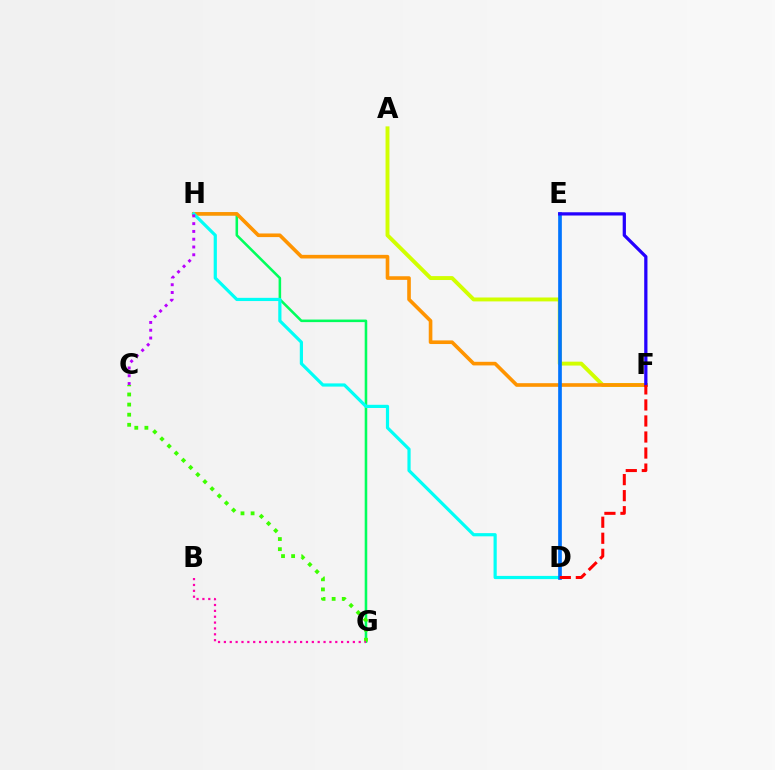{('G', 'H'): [{'color': '#00ff5c', 'line_style': 'solid', 'thickness': 1.84}], ('A', 'F'): [{'color': '#d1ff00', 'line_style': 'solid', 'thickness': 2.82}], ('C', 'G'): [{'color': '#3dff00', 'line_style': 'dotted', 'thickness': 2.75}], ('F', 'H'): [{'color': '#ff9400', 'line_style': 'solid', 'thickness': 2.61}], ('D', 'H'): [{'color': '#00fff6', 'line_style': 'solid', 'thickness': 2.3}], ('D', 'E'): [{'color': '#0074ff', 'line_style': 'solid', 'thickness': 2.65}], ('E', 'F'): [{'color': '#2500ff', 'line_style': 'solid', 'thickness': 2.34}], ('C', 'H'): [{'color': '#b900ff', 'line_style': 'dotted', 'thickness': 2.11}], ('D', 'F'): [{'color': '#ff0000', 'line_style': 'dashed', 'thickness': 2.18}], ('B', 'G'): [{'color': '#ff00ac', 'line_style': 'dotted', 'thickness': 1.59}]}